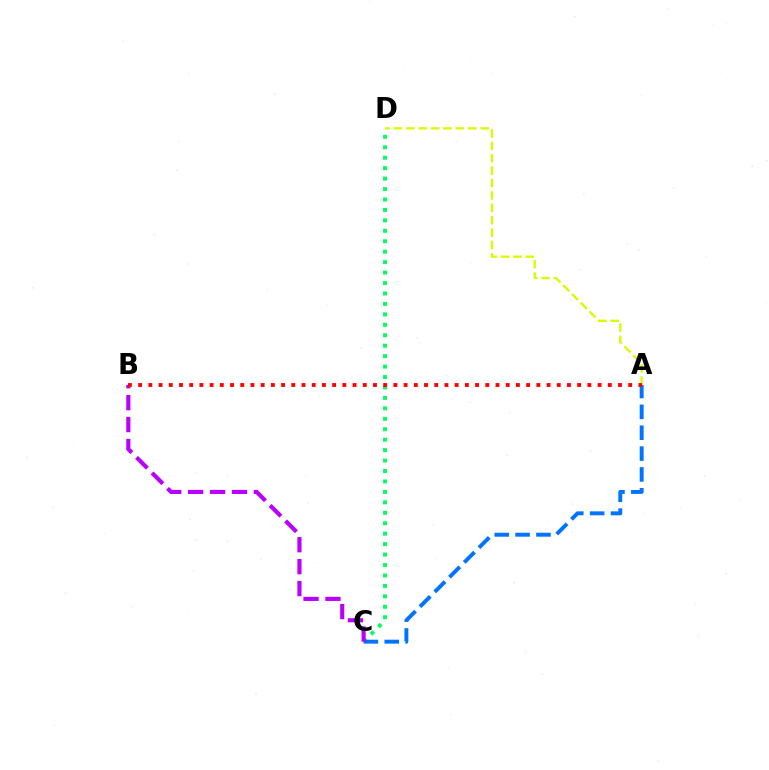{('A', 'D'): [{'color': '#d1ff00', 'line_style': 'dashed', 'thickness': 1.68}], ('C', 'D'): [{'color': '#00ff5c', 'line_style': 'dotted', 'thickness': 2.84}], ('A', 'C'): [{'color': '#0074ff', 'line_style': 'dashed', 'thickness': 2.83}], ('B', 'C'): [{'color': '#b900ff', 'line_style': 'dashed', 'thickness': 2.98}], ('A', 'B'): [{'color': '#ff0000', 'line_style': 'dotted', 'thickness': 2.77}]}